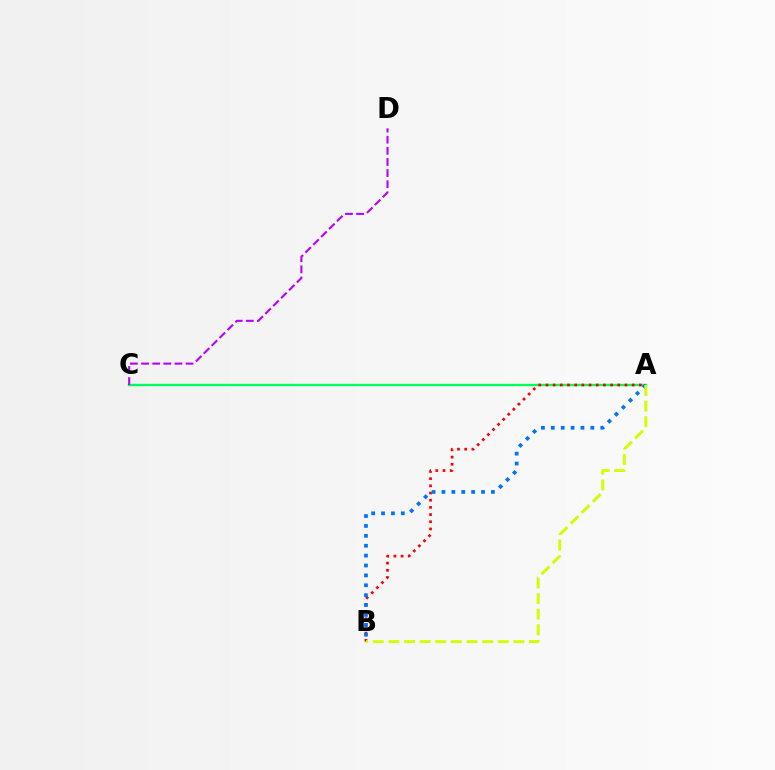{('A', 'C'): [{'color': '#00ff5c', 'line_style': 'solid', 'thickness': 1.72}], ('C', 'D'): [{'color': '#b900ff', 'line_style': 'dashed', 'thickness': 1.51}], ('A', 'B'): [{'color': '#ff0000', 'line_style': 'dotted', 'thickness': 1.95}, {'color': '#0074ff', 'line_style': 'dotted', 'thickness': 2.69}, {'color': '#d1ff00', 'line_style': 'dashed', 'thickness': 2.12}]}